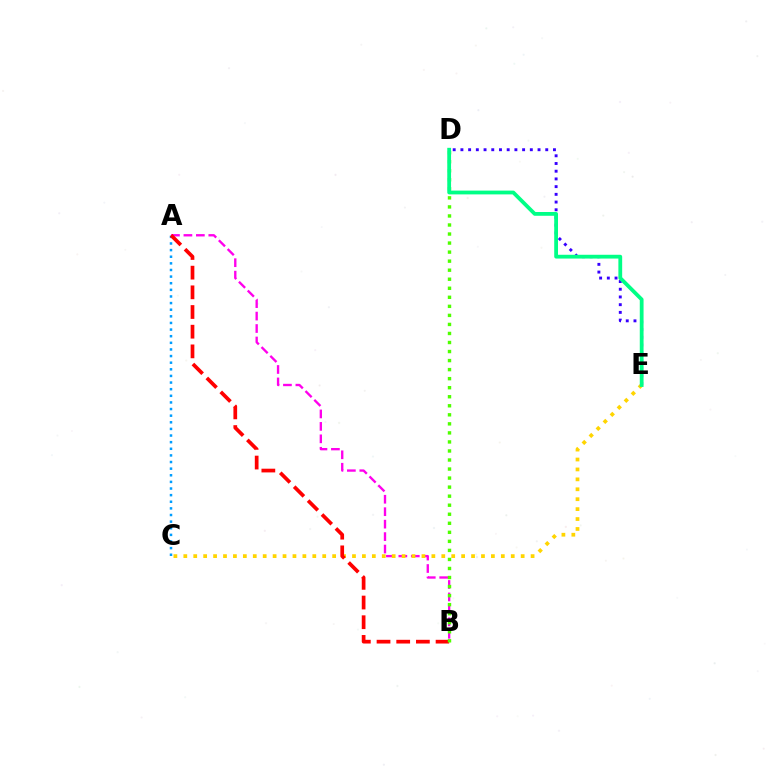{('D', 'E'): [{'color': '#3700ff', 'line_style': 'dotted', 'thickness': 2.1}, {'color': '#00ff86', 'line_style': 'solid', 'thickness': 2.73}], ('A', 'B'): [{'color': '#ff00ed', 'line_style': 'dashed', 'thickness': 1.69}, {'color': '#ff0000', 'line_style': 'dashed', 'thickness': 2.67}], ('C', 'E'): [{'color': '#ffd500', 'line_style': 'dotted', 'thickness': 2.7}], ('A', 'C'): [{'color': '#009eff', 'line_style': 'dotted', 'thickness': 1.8}], ('B', 'D'): [{'color': '#4fff00', 'line_style': 'dotted', 'thickness': 2.46}]}